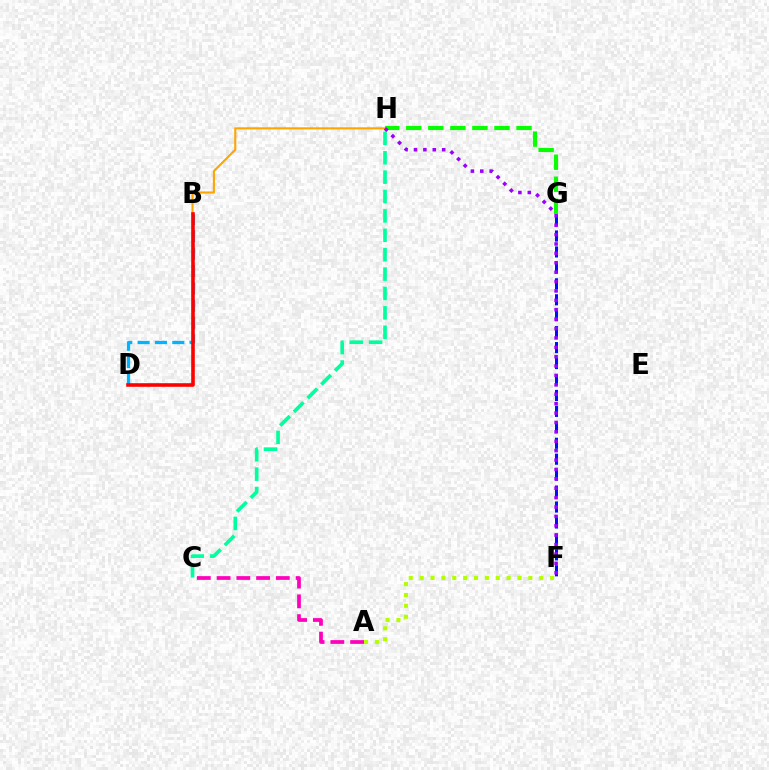{('F', 'G'): [{'color': '#0010ff', 'line_style': 'dashed', 'thickness': 2.17}], ('B', 'H'): [{'color': '#ffa500', 'line_style': 'solid', 'thickness': 1.51}], ('G', 'H'): [{'color': '#08ff00', 'line_style': 'dashed', 'thickness': 3.0}], ('C', 'H'): [{'color': '#00ff9d', 'line_style': 'dashed', 'thickness': 2.63}], ('B', 'D'): [{'color': '#00b5ff', 'line_style': 'dashed', 'thickness': 2.36}, {'color': '#ff0000', 'line_style': 'solid', 'thickness': 2.59}], ('A', 'F'): [{'color': '#b3ff00', 'line_style': 'dotted', 'thickness': 2.95}], ('F', 'H'): [{'color': '#9b00ff', 'line_style': 'dotted', 'thickness': 2.55}], ('A', 'C'): [{'color': '#ff00bd', 'line_style': 'dashed', 'thickness': 2.68}]}